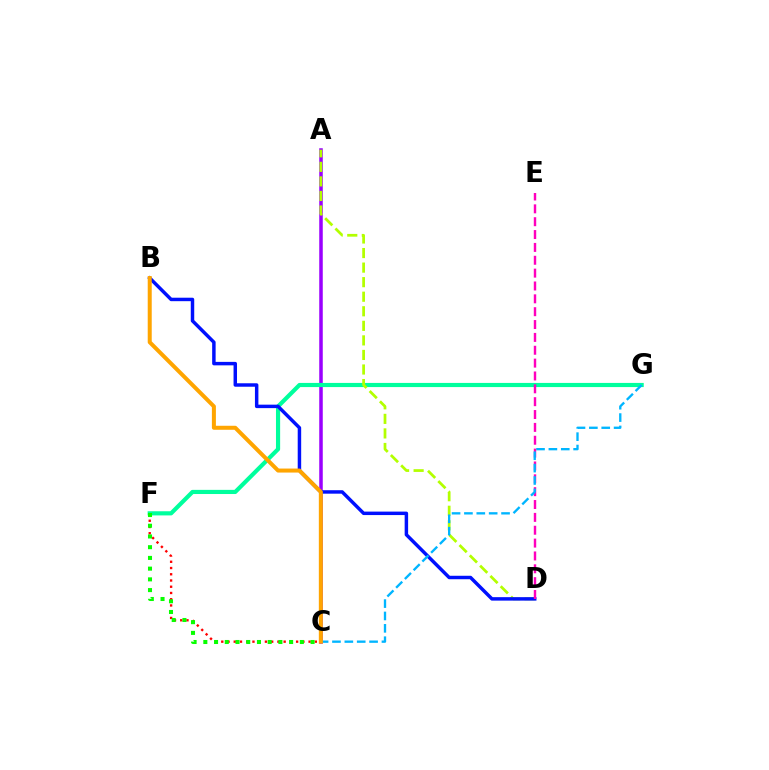{('A', 'C'): [{'color': '#9b00ff', 'line_style': 'solid', 'thickness': 2.54}], ('F', 'G'): [{'color': '#00ff9d', 'line_style': 'solid', 'thickness': 2.99}], ('A', 'D'): [{'color': '#b3ff00', 'line_style': 'dashed', 'thickness': 1.98}], ('B', 'D'): [{'color': '#0010ff', 'line_style': 'solid', 'thickness': 2.49}], ('C', 'F'): [{'color': '#ff0000', 'line_style': 'dotted', 'thickness': 1.69}, {'color': '#08ff00', 'line_style': 'dotted', 'thickness': 2.91}], ('D', 'E'): [{'color': '#ff00bd', 'line_style': 'dashed', 'thickness': 1.75}], ('C', 'G'): [{'color': '#00b5ff', 'line_style': 'dashed', 'thickness': 1.68}], ('B', 'C'): [{'color': '#ffa500', 'line_style': 'solid', 'thickness': 2.89}]}